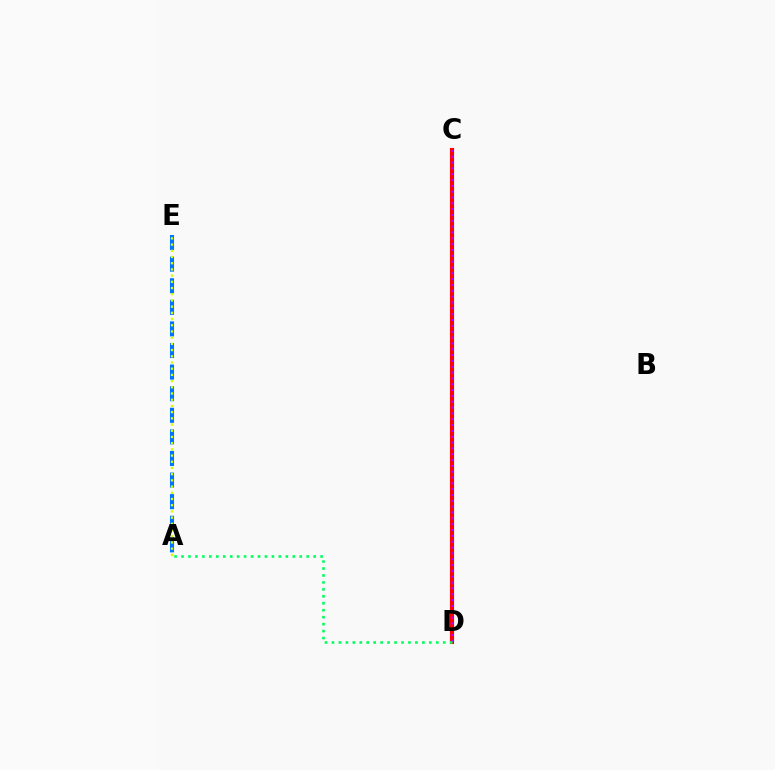{('C', 'D'): [{'color': '#ff0000', 'line_style': 'solid', 'thickness': 2.98}, {'color': '#b900ff', 'line_style': 'dotted', 'thickness': 1.59}], ('A', 'D'): [{'color': '#00ff5c', 'line_style': 'dotted', 'thickness': 1.89}], ('A', 'E'): [{'color': '#0074ff', 'line_style': 'dashed', 'thickness': 2.93}, {'color': '#d1ff00', 'line_style': 'dotted', 'thickness': 1.69}]}